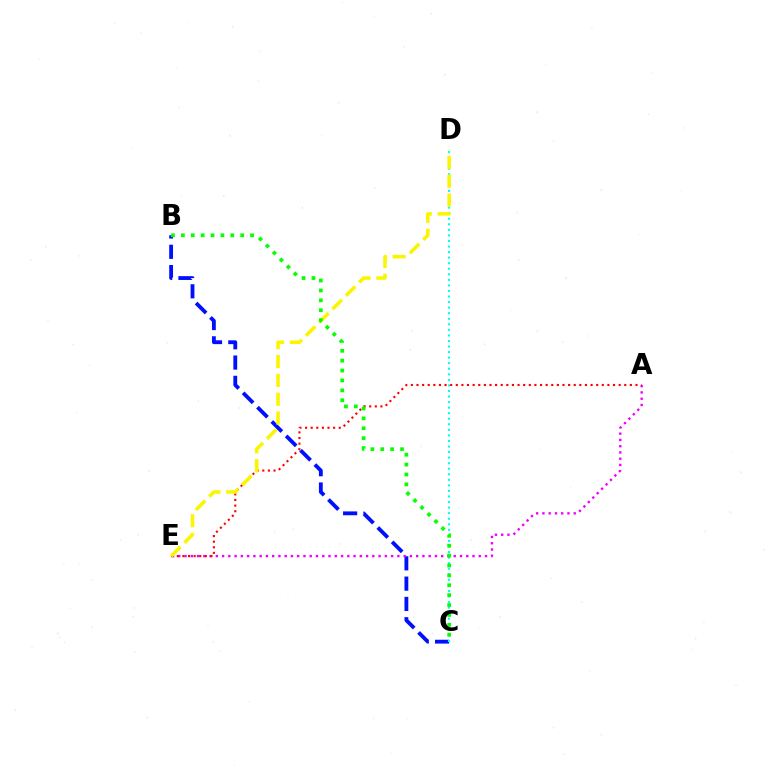{('B', 'C'): [{'color': '#0010ff', 'line_style': 'dashed', 'thickness': 2.76}, {'color': '#08ff00', 'line_style': 'dotted', 'thickness': 2.69}], ('C', 'D'): [{'color': '#00fff6', 'line_style': 'dotted', 'thickness': 1.51}], ('A', 'E'): [{'color': '#ee00ff', 'line_style': 'dotted', 'thickness': 1.7}, {'color': '#ff0000', 'line_style': 'dotted', 'thickness': 1.53}], ('D', 'E'): [{'color': '#fcf500', 'line_style': 'dashed', 'thickness': 2.56}]}